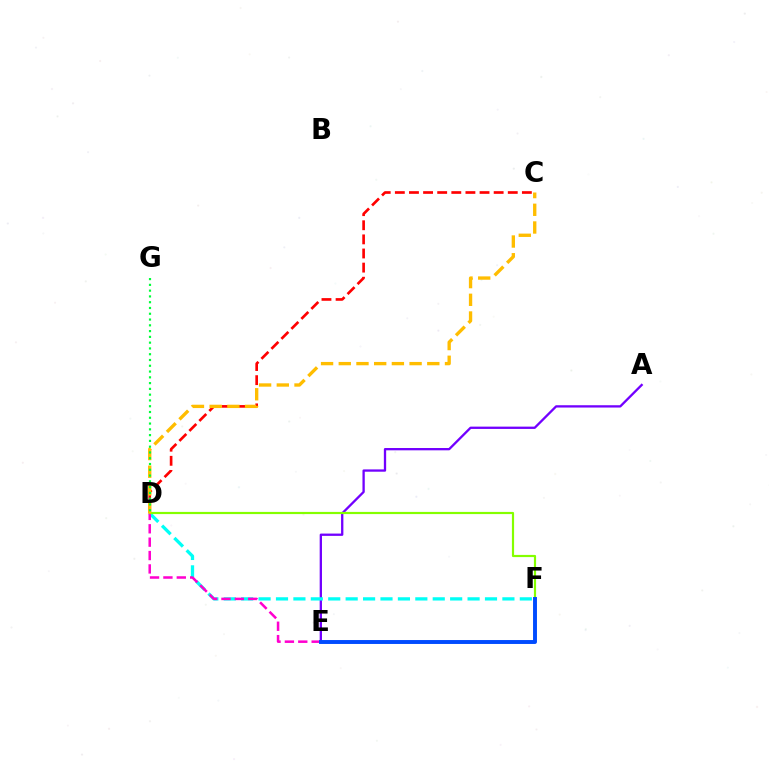{('C', 'D'): [{'color': '#ff0000', 'line_style': 'dashed', 'thickness': 1.92}, {'color': '#ffbd00', 'line_style': 'dashed', 'thickness': 2.41}], ('A', 'E'): [{'color': '#7200ff', 'line_style': 'solid', 'thickness': 1.66}], ('D', 'F'): [{'color': '#00fff6', 'line_style': 'dashed', 'thickness': 2.37}, {'color': '#84ff00', 'line_style': 'solid', 'thickness': 1.57}], ('D', 'E'): [{'color': '#ff00cf', 'line_style': 'dashed', 'thickness': 1.82}], ('D', 'G'): [{'color': '#00ff39', 'line_style': 'dotted', 'thickness': 1.57}], ('E', 'F'): [{'color': '#004bff', 'line_style': 'solid', 'thickness': 2.82}]}